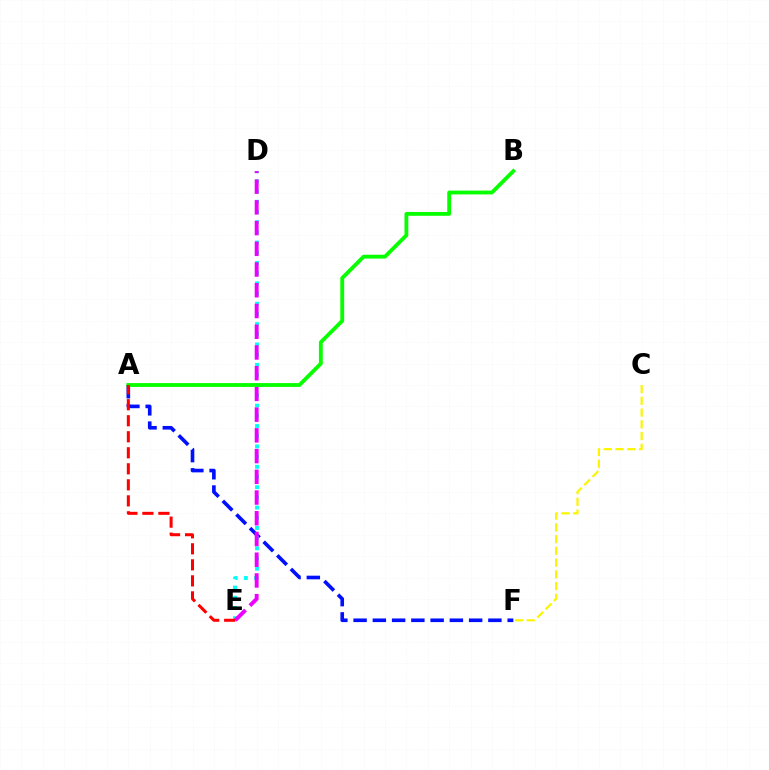{('A', 'F'): [{'color': '#0010ff', 'line_style': 'dashed', 'thickness': 2.62}], ('C', 'F'): [{'color': '#fcf500', 'line_style': 'dashed', 'thickness': 1.59}], ('D', 'E'): [{'color': '#00fff6', 'line_style': 'dotted', 'thickness': 2.77}, {'color': '#ee00ff', 'line_style': 'dashed', 'thickness': 2.82}], ('A', 'B'): [{'color': '#08ff00', 'line_style': 'solid', 'thickness': 2.76}], ('A', 'E'): [{'color': '#ff0000', 'line_style': 'dashed', 'thickness': 2.18}]}